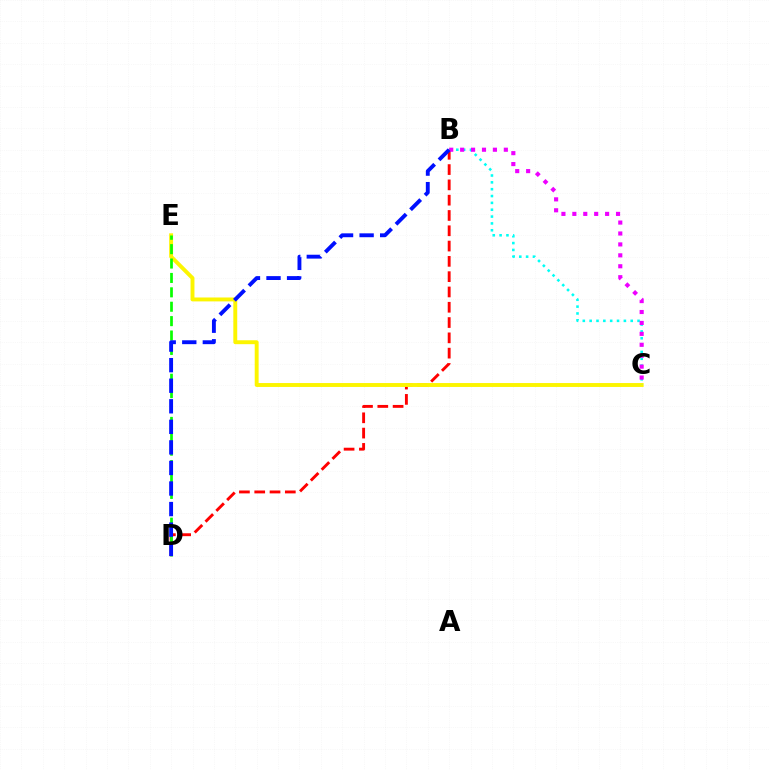{('B', 'D'): [{'color': '#ff0000', 'line_style': 'dashed', 'thickness': 2.08}, {'color': '#0010ff', 'line_style': 'dashed', 'thickness': 2.79}], ('C', 'E'): [{'color': '#fcf500', 'line_style': 'solid', 'thickness': 2.81}], ('B', 'C'): [{'color': '#00fff6', 'line_style': 'dotted', 'thickness': 1.86}, {'color': '#ee00ff', 'line_style': 'dotted', 'thickness': 2.97}], ('D', 'E'): [{'color': '#08ff00', 'line_style': 'dashed', 'thickness': 1.96}]}